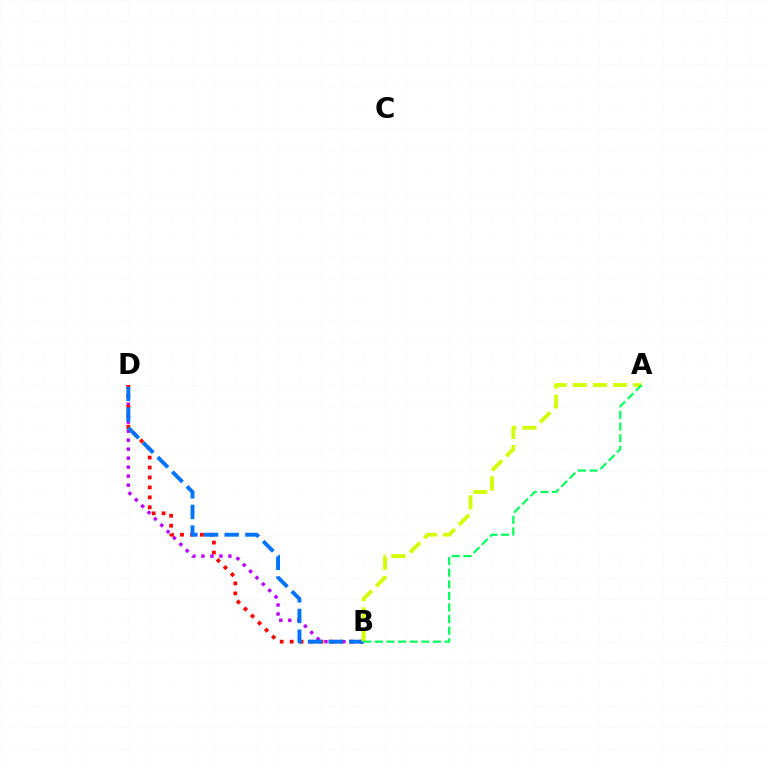{('B', 'D'): [{'color': '#b900ff', 'line_style': 'dotted', 'thickness': 2.44}, {'color': '#ff0000', 'line_style': 'dotted', 'thickness': 2.7}, {'color': '#0074ff', 'line_style': 'dashed', 'thickness': 2.81}], ('A', 'B'): [{'color': '#d1ff00', 'line_style': 'dashed', 'thickness': 2.74}, {'color': '#00ff5c', 'line_style': 'dashed', 'thickness': 1.58}]}